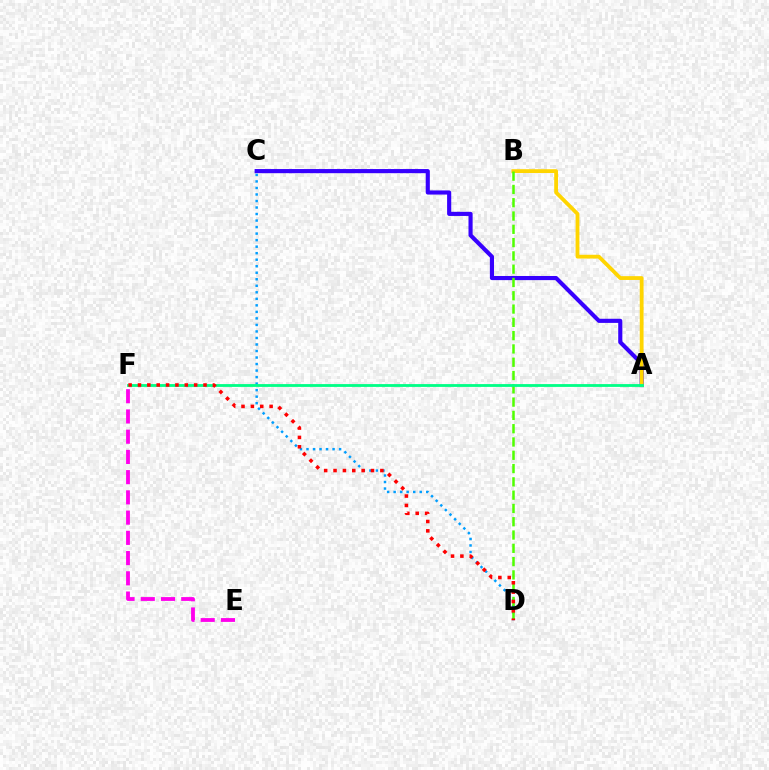{('A', 'C'): [{'color': '#3700ff', 'line_style': 'solid', 'thickness': 2.97}], ('A', 'B'): [{'color': '#ffd500', 'line_style': 'solid', 'thickness': 2.74}], ('C', 'D'): [{'color': '#009eff', 'line_style': 'dotted', 'thickness': 1.77}], ('B', 'D'): [{'color': '#4fff00', 'line_style': 'dashed', 'thickness': 1.81}], ('A', 'F'): [{'color': '#00ff86', 'line_style': 'solid', 'thickness': 2.03}], ('E', 'F'): [{'color': '#ff00ed', 'line_style': 'dashed', 'thickness': 2.75}], ('D', 'F'): [{'color': '#ff0000', 'line_style': 'dotted', 'thickness': 2.55}]}